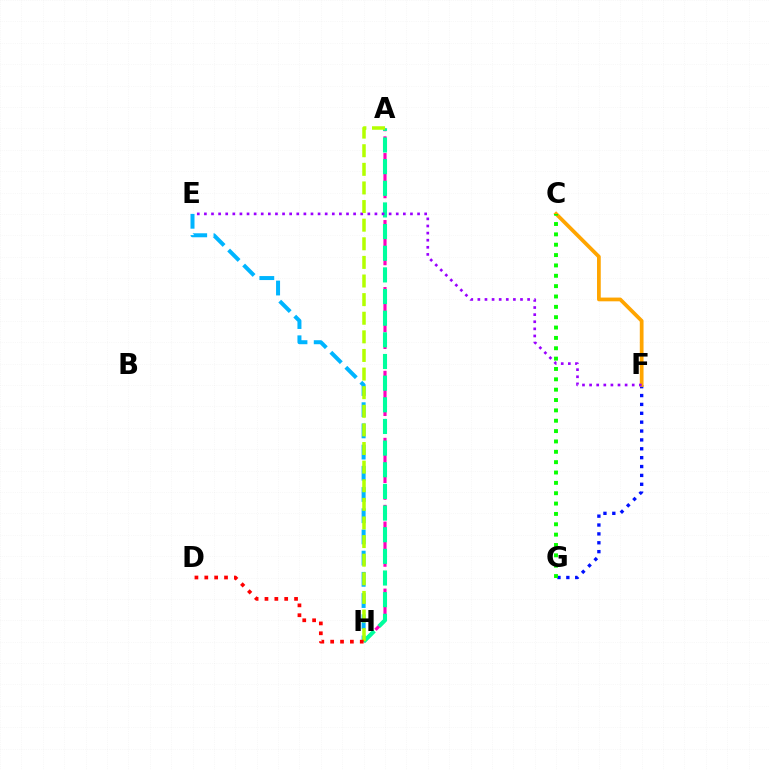{('E', 'H'): [{'color': '#00b5ff', 'line_style': 'dashed', 'thickness': 2.88}], ('A', 'H'): [{'color': '#ff00bd', 'line_style': 'dashed', 'thickness': 2.28}, {'color': '#00ff9d', 'line_style': 'dashed', 'thickness': 2.94}, {'color': '#b3ff00', 'line_style': 'dashed', 'thickness': 2.53}], ('F', 'G'): [{'color': '#0010ff', 'line_style': 'dotted', 'thickness': 2.41}], ('C', 'F'): [{'color': '#ffa500', 'line_style': 'solid', 'thickness': 2.7}], ('C', 'G'): [{'color': '#08ff00', 'line_style': 'dotted', 'thickness': 2.81}], ('E', 'F'): [{'color': '#9b00ff', 'line_style': 'dotted', 'thickness': 1.93}], ('D', 'H'): [{'color': '#ff0000', 'line_style': 'dotted', 'thickness': 2.68}]}